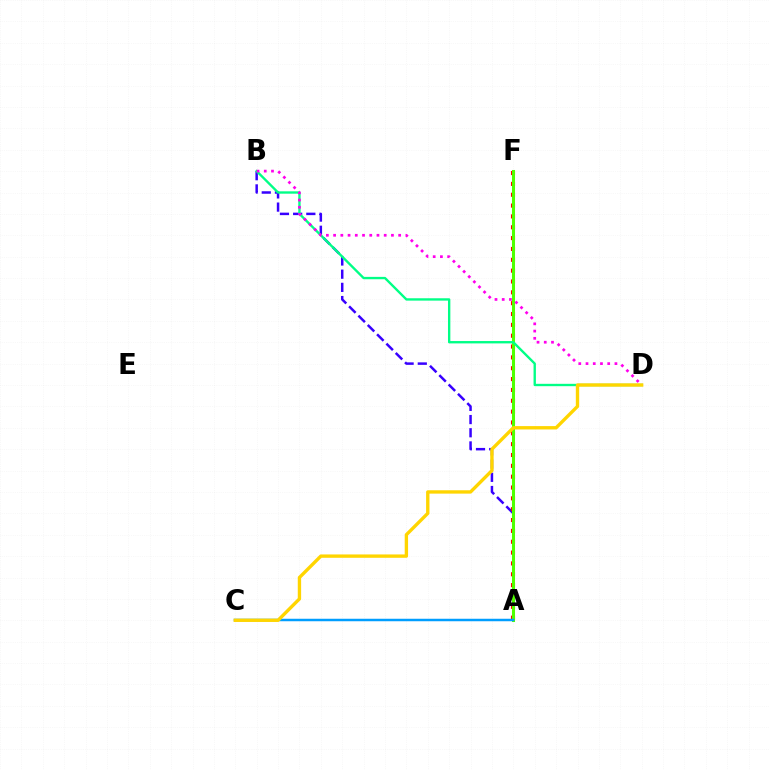{('A', 'B'): [{'color': '#3700ff', 'line_style': 'dashed', 'thickness': 1.79}], ('A', 'F'): [{'color': '#ff0000', 'line_style': 'dotted', 'thickness': 2.95}, {'color': '#4fff00', 'line_style': 'solid', 'thickness': 2.19}], ('B', 'D'): [{'color': '#00ff86', 'line_style': 'solid', 'thickness': 1.7}, {'color': '#ff00ed', 'line_style': 'dotted', 'thickness': 1.96}], ('A', 'C'): [{'color': '#009eff', 'line_style': 'solid', 'thickness': 1.79}], ('C', 'D'): [{'color': '#ffd500', 'line_style': 'solid', 'thickness': 2.42}]}